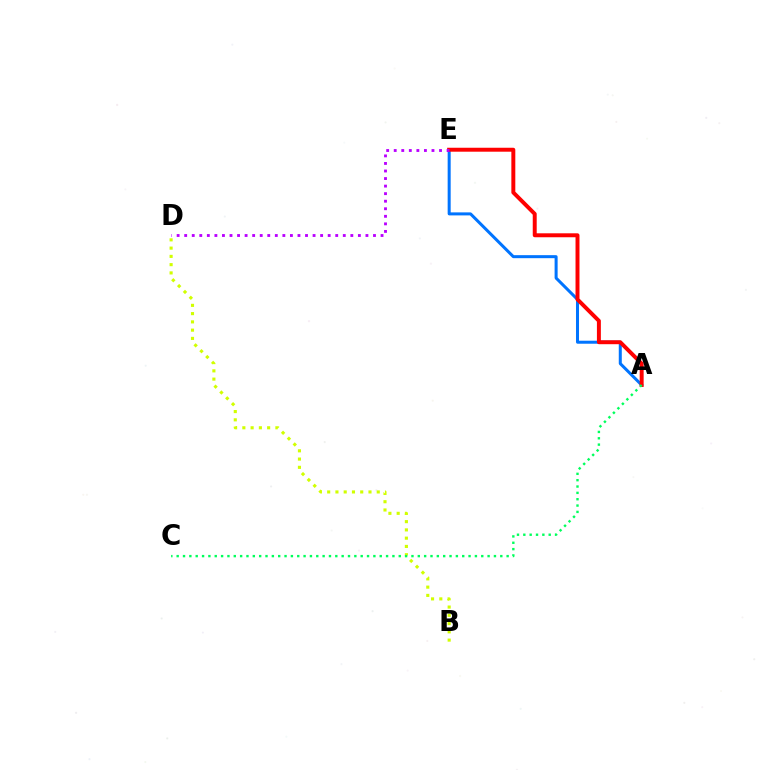{('A', 'E'): [{'color': '#0074ff', 'line_style': 'solid', 'thickness': 2.17}, {'color': '#ff0000', 'line_style': 'solid', 'thickness': 2.85}], ('B', 'D'): [{'color': '#d1ff00', 'line_style': 'dotted', 'thickness': 2.24}], ('A', 'C'): [{'color': '#00ff5c', 'line_style': 'dotted', 'thickness': 1.72}], ('D', 'E'): [{'color': '#b900ff', 'line_style': 'dotted', 'thickness': 2.05}]}